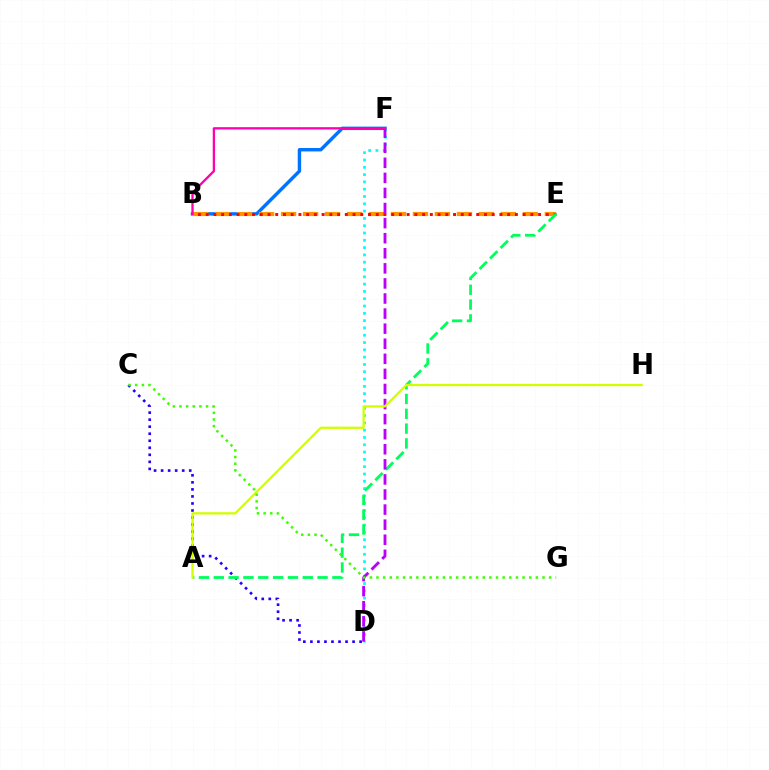{('B', 'F'): [{'color': '#0074ff', 'line_style': 'solid', 'thickness': 2.47}, {'color': '#ff00ac', 'line_style': 'solid', 'thickness': 1.66}], ('C', 'D'): [{'color': '#2500ff', 'line_style': 'dotted', 'thickness': 1.91}], ('B', 'E'): [{'color': '#ff9400', 'line_style': 'dashed', 'thickness': 2.99}, {'color': '#ff0000', 'line_style': 'dotted', 'thickness': 2.1}], ('D', 'F'): [{'color': '#00fff6', 'line_style': 'dotted', 'thickness': 1.98}, {'color': '#b900ff', 'line_style': 'dashed', 'thickness': 2.05}], ('A', 'E'): [{'color': '#00ff5c', 'line_style': 'dashed', 'thickness': 2.01}], ('A', 'H'): [{'color': '#d1ff00', 'line_style': 'solid', 'thickness': 1.64}], ('C', 'G'): [{'color': '#3dff00', 'line_style': 'dotted', 'thickness': 1.8}]}